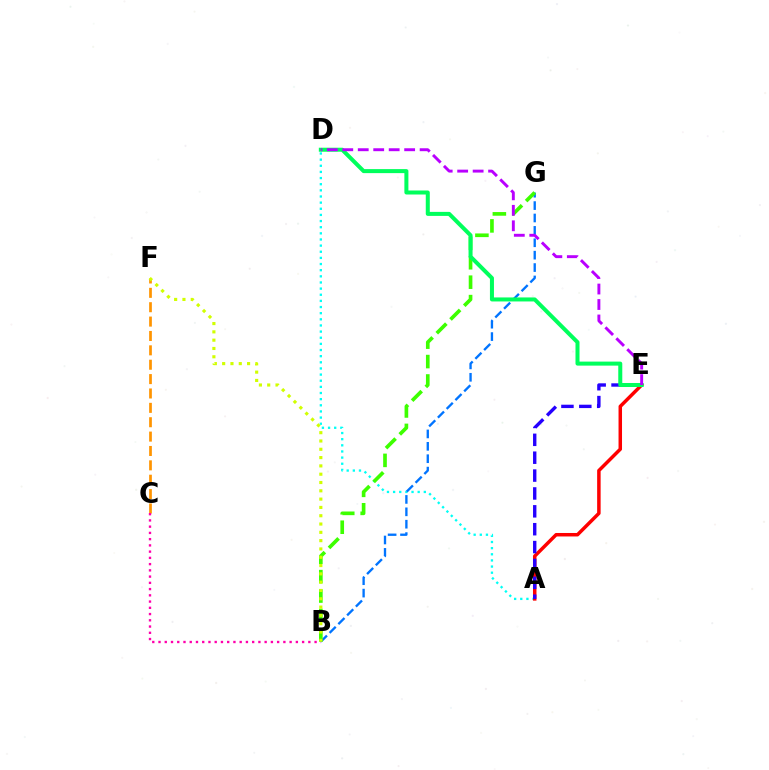{('A', 'D'): [{'color': '#00fff6', 'line_style': 'dotted', 'thickness': 1.67}], ('B', 'G'): [{'color': '#0074ff', 'line_style': 'dashed', 'thickness': 1.68}, {'color': '#3dff00', 'line_style': 'dashed', 'thickness': 2.64}], ('A', 'E'): [{'color': '#ff0000', 'line_style': 'solid', 'thickness': 2.51}, {'color': '#2500ff', 'line_style': 'dashed', 'thickness': 2.43}], ('C', 'F'): [{'color': '#ff9400', 'line_style': 'dashed', 'thickness': 1.95}], ('B', 'C'): [{'color': '#ff00ac', 'line_style': 'dotted', 'thickness': 1.7}], ('D', 'E'): [{'color': '#00ff5c', 'line_style': 'solid', 'thickness': 2.89}, {'color': '#b900ff', 'line_style': 'dashed', 'thickness': 2.1}], ('B', 'F'): [{'color': '#d1ff00', 'line_style': 'dotted', 'thickness': 2.26}]}